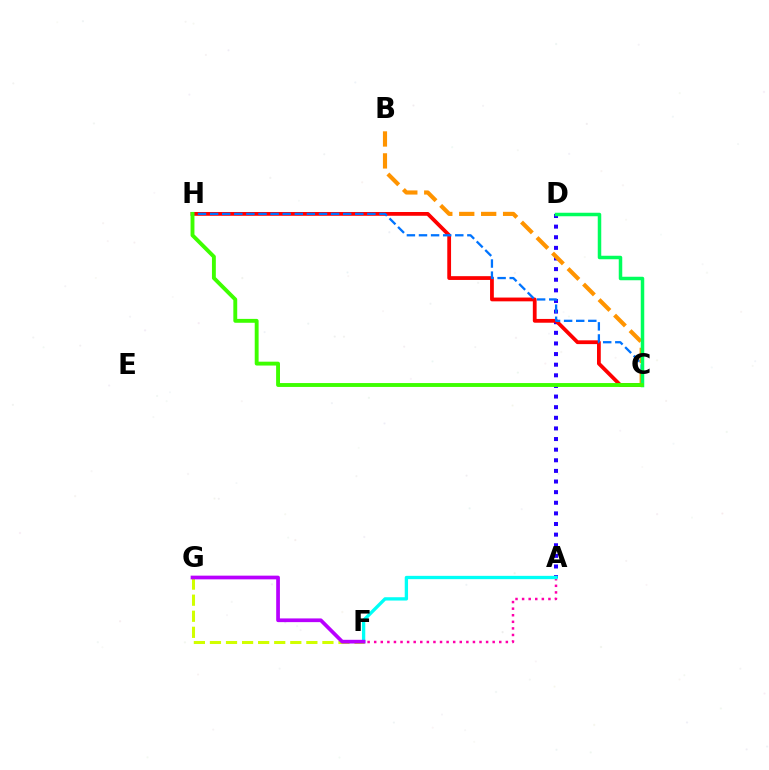{('A', 'D'): [{'color': '#2500ff', 'line_style': 'dotted', 'thickness': 2.89}], ('C', 'H'): [{'color': '#ff0000', 'line_style': 'solid', 'thickness': 2.72}, {'color': '#0074ff', 'line_style': 'dashed', 'thickness': 1.64}, {'color': '#3dff00', 'line_style': 'solid', 'thickness': 2.79}], ('A', 'F'): [{'color': '#ff00ac', 'line_style': 'dotted', 'thickness': 1.79}, {'color': '#00fff6', 'line_style': 'solid', 'thickness': 2.39}], ('B', 'C'): [{'color': '#ff9400', 'line_style': 'dashed', 'thickness': 2.98}], ('C', 'D'): [{'color': '#00ff5c', 'line_style': 'solid', 'thickness': 2.52}], ('F', 'G'): [{'color': '#d1ff00', 'line_style': 'dashed', 'thickness': 2.18}, {'color': '#b900ff', 'line_style': 'solid', 'thickness': 2.67}]}